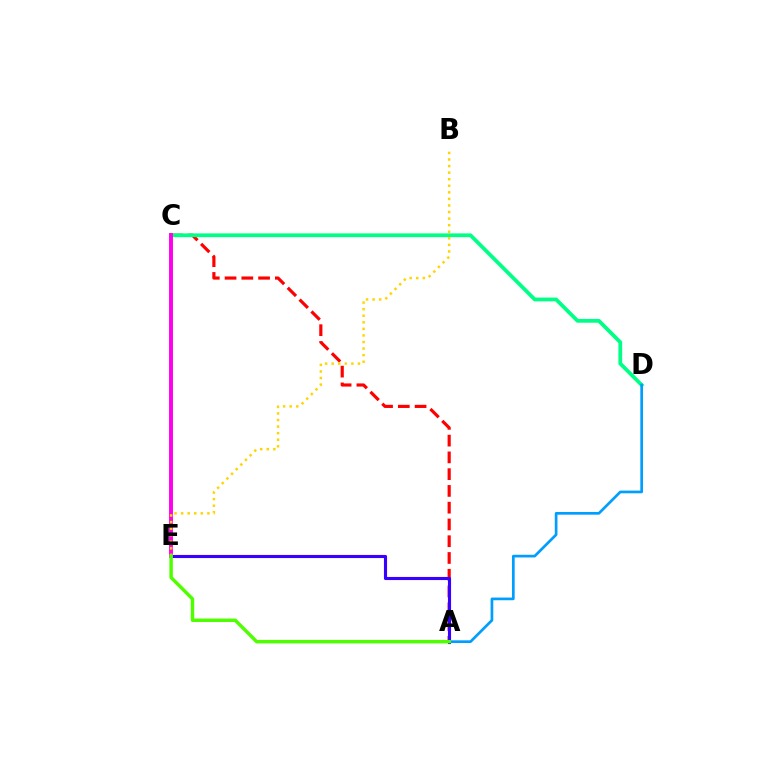{('A', 'C'): [{'color': '#ff0000', 'line_style': 'dashed', 'thickness': 2.28}], ('A', 'E'): [{'color': '#3700ff', 'line_style': 'solid', 'thickness': 2.25}, {'color': '#4fff00', 'line_style': 'solid', 'thickness': 2.48}], ('C', 'D'): [{'color': '#00ff86', 'line_style': 'solid', 'thickness': 2.72}], ('C', 'E'): [{'color': '#ff00ed', 'line_style': 'solid', 'thickness': 2.83}], ('B', 'E'): [{'color': '#ffd500', 'line_style': 'dotted', 'thickness': 1.78}], ('A', 'D'): [{'color': '#009eff', 'line_style': 'solid', 'thickness': 1.94}]}